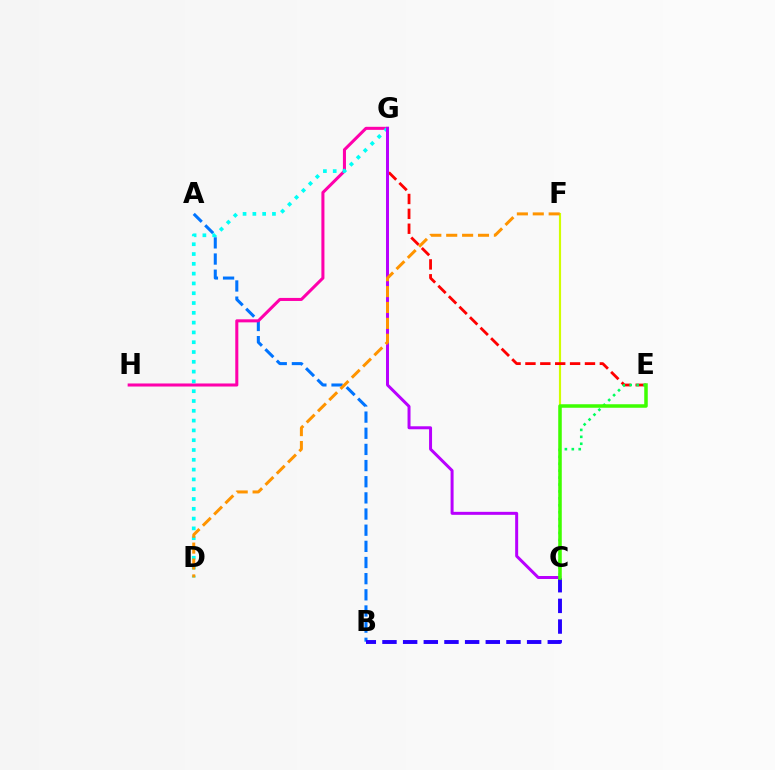{('A', 'B'): [{'color': '#0074ff', 'line_style': 'dashed', 'thickness': 2.19}], ('G', 'H'): [{'color': '#ff00ac', 'line_style': 'solid', 'thickness': 2.19}], ('C', 'F'): [{'color': '#d1ff00', 'line_style': 'solid', 'thickness': 1.55}], ('D', 'G'): [{'color': '#00fff6', 'line_style': 'dotted', 'thickness': 2.66}], ('E', 'G'): [{'color': '#ff0000', 'line_style': 'dashed', 'thickness': 2.02}], ('B', 'C'): [{'color': '#2500ff', 'line_style': 'dashed', 'thickness': 2.81}], ('C', 'E'): [{'color': '#00ff5c', 'line_style': 'dotted', 'thickness': 1.88}, {'color': '#3dff00', 'line_style': 'solid', 'thickness': 2.53}], ('C', 'G'): [{'color': '#b900ff', 'line_style': 'solid', 'thickness': 2.15}], ('D', 'F'): [{'color': '#ff9400', 'line_style': 'dashed', 'thickness': 2.16}]}